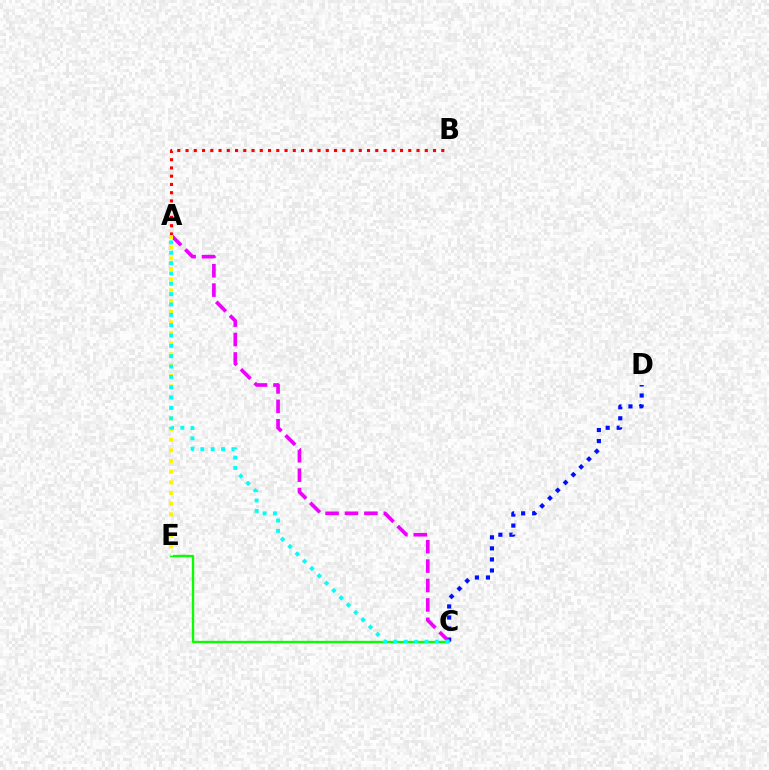{('A', 'B'): [{'color': '#ff0000', 'line_style': 'dotted', 'thickness': 2.24}], ('C', 'D'): [{'color': '#0010ff', 'line_style': 'dotted', 'thickness': 3.0}], ('A', 'C'): [{'color': '#ee00ff', 'line_style': 'dashed', 'thickness': 2.64}, {'color': '#00fff6', 'line_style': 'dotted', 'thickness': 2.81}], ('C', 'E'): [{'color': '#08ff00', 'line_style': 'solid', 'thickness': 1.69}], ('A', 'E'): [{'color': '#fcf500', 'line_style': 'dotted', 'thickness': 2.9}]}